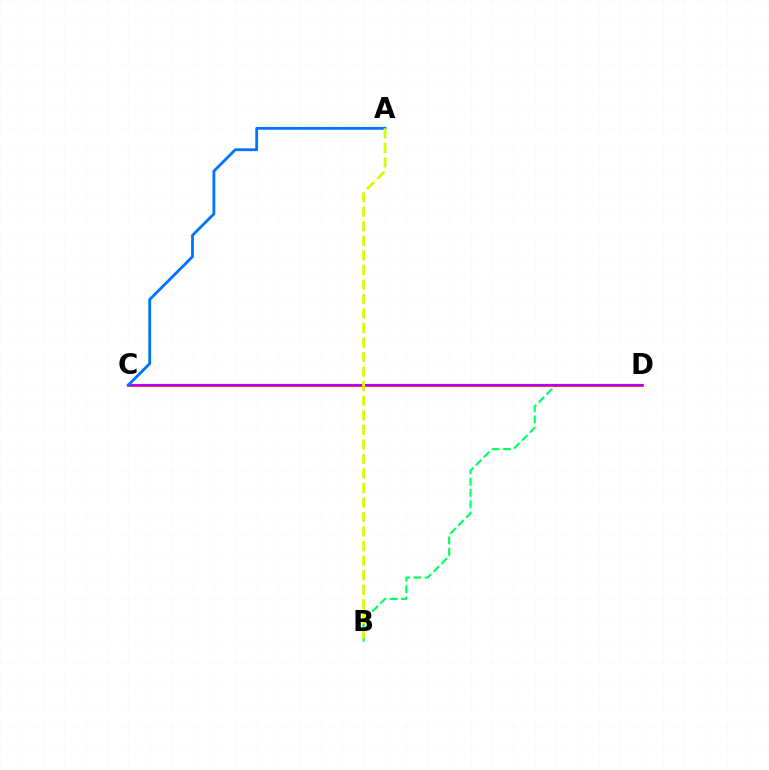{('B', 'D'): [{'color': '#00ff5c', 'line_style': 'dashed', 'thickness': 1.53}], ('C', 'D'): [{'color': '#ff0000', 'line_style': 'solid', 'thickness': 1.87}, {'color': '#b900ff', 'line_style': 'solid', 'thickness': 1.55}], ('A', 'C'): [{'color': '#0074ff', 'line_style': 'solid', 'thickness': 2.04}], ('A', 'B'): [{'color': '#d1ff00', 'line_style': 'dashed', 'thickness': 1.97}]}